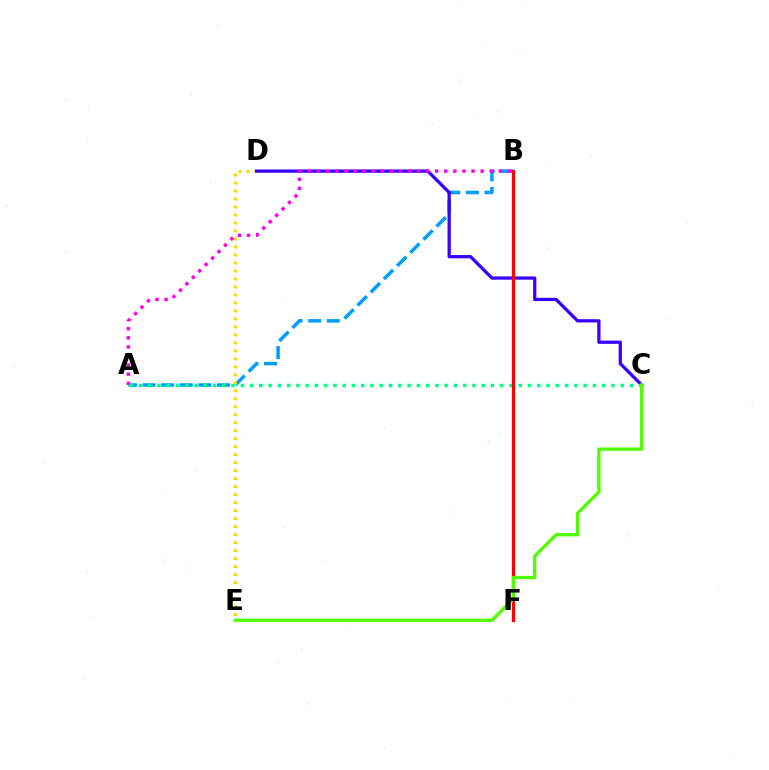{('A', 'B'): [{'color': '#009eff', 'line_style': 'dashed', 'thickness': 2.53}, {'color': '#ff00ed', 'line_style': 'dotted', 'thickness': 2.47}], ('D', 'E'): [{'color': '#ffd500', 'line_style': 'dotted', 'thickness': 2.17}], ('C', 'D'): [{'color': '#3700ff', 'line_style': 'solid', 'thickness': 2.35}], ('A', 'C'): [{'color': '#00ff86', 'line_style': 'dotted', 'thickness': 2.52}], ('B', 'F'): [{'color': '#ff0000', 'line_style': 'solid', 'thickness': 2.31}], ('C', 'E'): [{'color': '#4fff00', 'line_style': 'solid', 'thickness': 2.38}]}